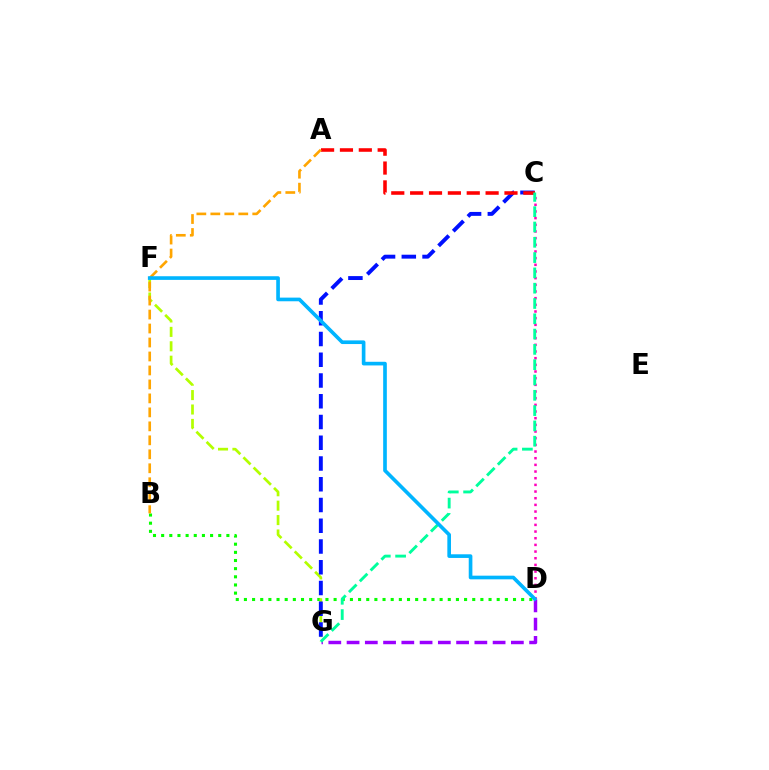{('B', 'D'): [{'color': '#08ff00', 'line_style': 'dotted', 'thickness': 2.22}], ('D', 'G'): [{'color': '#9b00ff', 'line_style': 'dashed', 'thickness': 2.48}], ('F', 'G'): [{'color': '#b3ff00', 'line_style': 'dashed', 'thickness': 1.96}], ('C', 'G'): [{'color': '#0010ff', 'line_style': 'dashed', 'thickness': 2.82}, {'color': '#00ff9d', 'line_style': 'dashed', 'thickness': 2.08}], ('A', 'C'): [{'color': '#ff0000', 'line_style': 'dashed', 'thickness': 2.56}], ('A', 'B'): [{'color': '#ffa500', 'line_style': 'dashed', 'thickness': 1.9}], ('C', 'D'): [{'color': '#ff00bd', 'line_style': 'dotted', 'thickness': 1.81}], ('D', 'F'): [{'color': '#00b5ff', 'line_style': 'solid', 'thickness': 2.63}]}